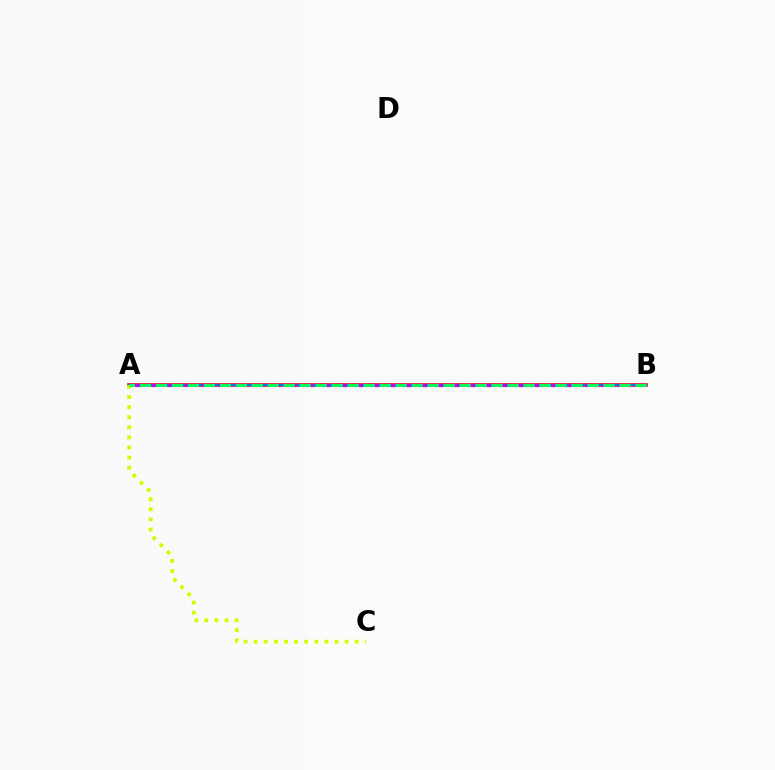{('A', 'B'): [{'color': '#ff0000', 'line_style': 'solid', 'thickness': 2.58}, {'color': '#0074ff', 'line_style': 'solid', 'thickness': 1.59}, {'color': '#b900ff', 'line_style': 'dashed', 'thickness': 2.26}, {'color': '#00ff5c', 'line_style': 'dashed', 'thickness': 2.17}], ('A', 'C'): [{'color': '#d1ff00', 'line_style': 'dotted', 'thickness': 2.75}]}